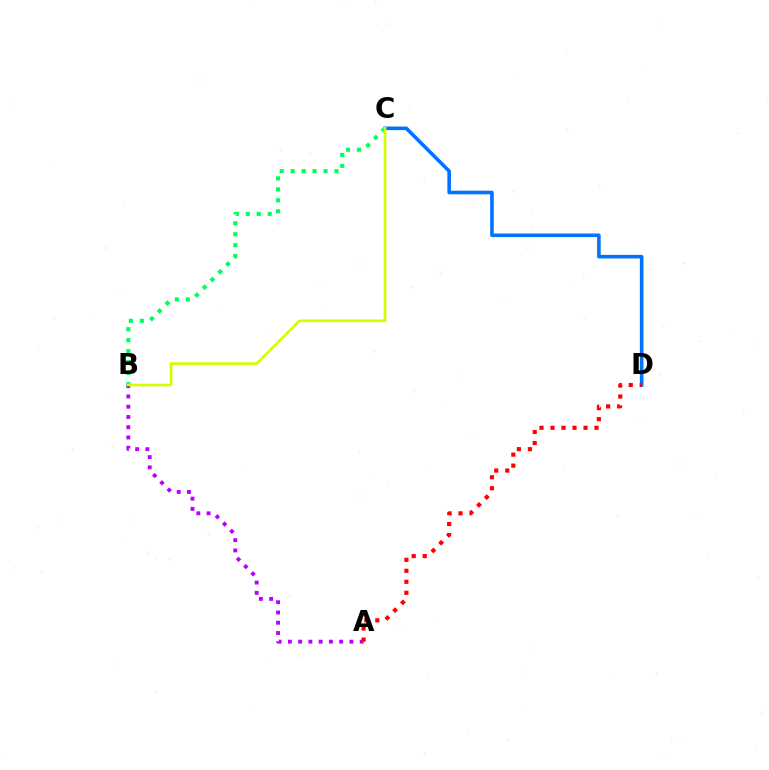{('C', 'D'): [{'color': '#0074ff', 'line_style': 'solid', 'thickness': 2.59}], ('A', 'B'): [{'color': '#b900ff', 'line_style': 'dotted', 'thickness': 2.79}], ('B', 'C'): [{'color': '#00ff5c', 'line_style': 'dotted', 'thickness': 2.98}, {'color': '#d1ff00', 'line_style': 'solid', 'thickness': 1.92}], ('A', 'D'): [{'color': '#ff0000', 'line_style': 'dotted', 'thickness': 2.99}]}